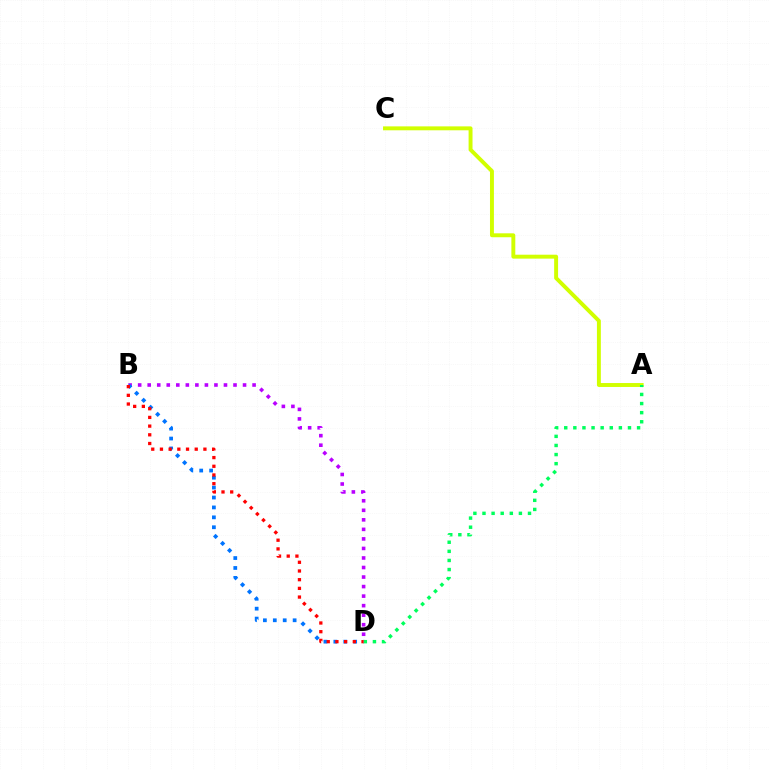{('B', 'D'): [{'color': '#b900ff', 'line_style': 'dotted', 'thickness': 2.59}, {'color': '#0074ff', 'line_style': 'dotted', 'thickness': 2.69}, {'color': '#ff0000', 'line_style': 'dotted', 'thickness': 2.36}], ('A', 'C'): [{'color': '#d1ff00', 'line_style': 'solid', 'thickness': 2.83}], ('A', 'D'): [{'color': '#00ff5c', 'line_style': 'dotted', 'thickness': 2.47}]}